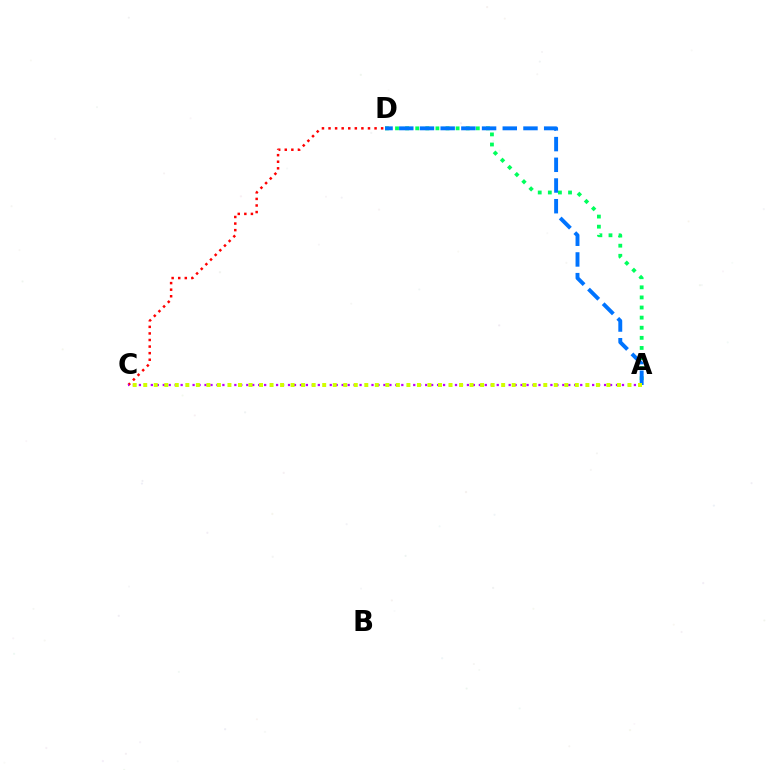{('A', 'D'): [{'color': '#00ff5c', 'line_style': 'dotted', 'thickness': 2.74}, {'color': '#0074ff', 'line_style': 'dashed', 'thickness': 2.81}], ('C', 'D'): [{'color': '#ff0000', 'line_style': 'dotted', 'thickness': 1.79}], ('A', 'C'): [{'color': '#b900ff', 'line_style': 'dotted', 'thickness': 1.62}, {'color': '#d1ff00', 'line_style': 'dotted', 'thickness': 2.86}]}